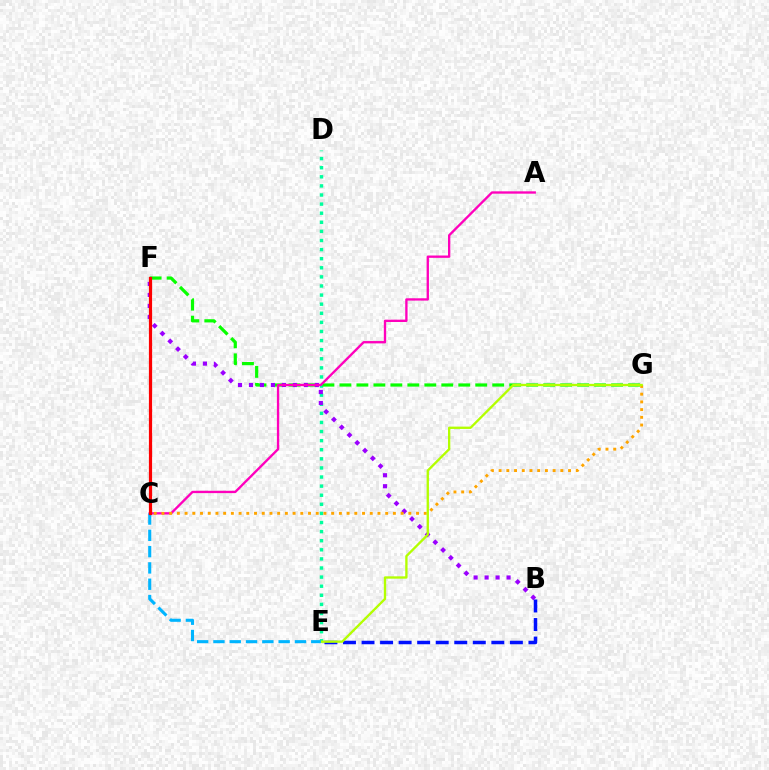{('D', 'E'): [{'color': '#00ff9d', 'line_style': 'dotted', 'thickness': 2.47}], ('F', 'G'): [{'color': '#08ff00', 'line_style': 'dashed', 'thickness': 2.31}], ('B', 'F'): [{'color': '#9b00ff', 'line_style': 'dotted', 'thickness': 2.98}], ('A', 'C'): [{'color': '#ff00bd', 'line_style': 'solid', 'thickness': 1.68}], ('C', 'G'): [{'color': '#ffa500', 'line_style': 'dotted', 'thickness': 2.1}], ('B', 'E'): [{'color': '#0010ff', 'line_style': 'dashed', 'thickness': 2.52}], ('E', 'G'): [{'color': '#b3ff00', 'line_style': 'solid', 'thickness': 1.68}], ('C', 'E'): [{'color': '#00b5ff', 'line_style': 'dashed', 'thickness': 2.21}], ('C', 'F'): [{'color': '#ff0000', 'line_style': 'solid', 'thickness': 2.31}]}